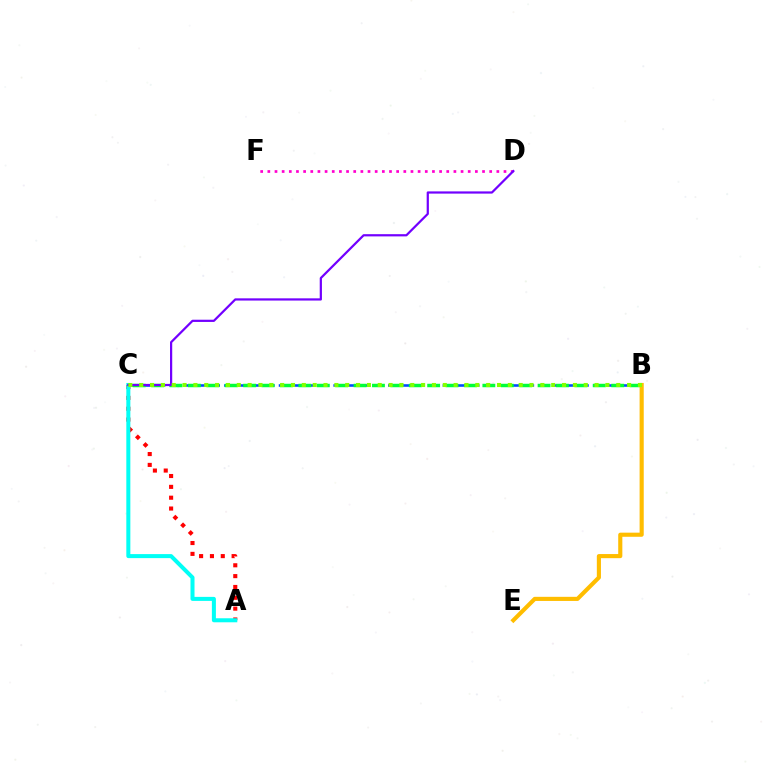{('B', 'C'): [{'color': '#004bff', 'line_style': 'dashed', 'thickness': 1.86}, {'color': '#00ff39', 'line_style': 'dashed', 'thickness': 2.5}, {'color': '#84ff00', 'line_style': 'dotted', 'thickness': 2.95}], ('D', 'F'): [{'color': '#ff00cf', 'line_style': 'dotted', 'thickness': 1.94}], ('A', 'C'): [{'color': '#ff0000', 'line_style': 'dotted', 'thickness': 2.94}, {'color': '#00fff6', 'line_style': 'solid', 'thickness': 2.9}], ('C', 'D'): [{'color': '#7200ff', 'line_style': 'solid', 'thickness': 1.6}], ('B', 'E'): [{'color': '#ffbd00', 'line_style': 'solid', 'thickness': 2.97}]}